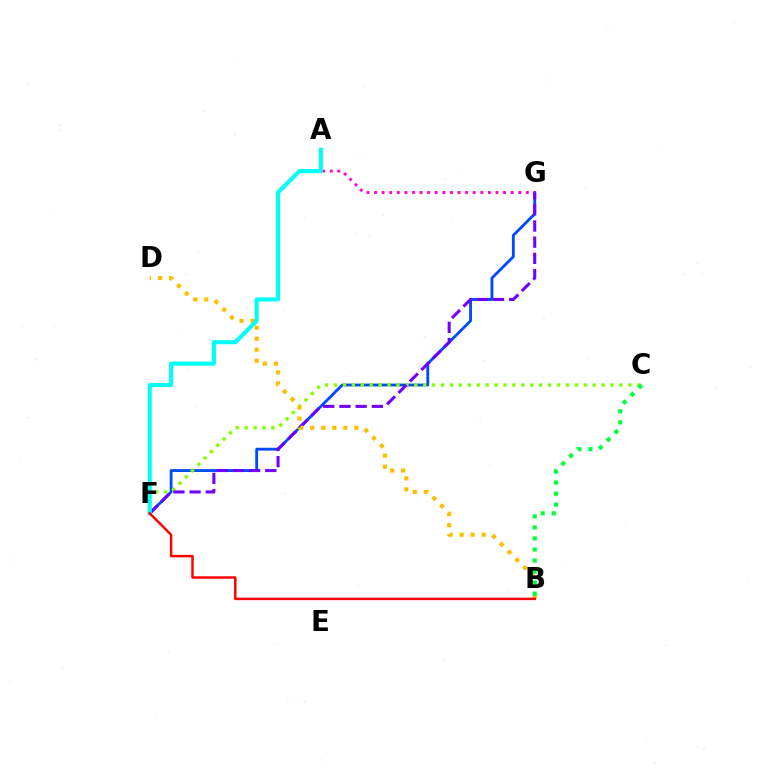{('F', 'G'): [{'color': '#004bff', 'line_style': 'solid', 'thickness': 2.05}, {'color': '#7200ff', 'line_style': 'dashed', 'thickness': 2.2}], ('C', 'F'): [{'color': '#84ff00', 'line_style': 'dotted', 'thickness': 2.42}], ('A', 'G'): [{'color': '#ff00cf', 'line_style': 'dotted', 'thickness': 2.06}], ('B', 'D'): [{'color': '#ffbd00', 'line_style': 'dotted', 'thickness': 2.99}], ('B', 'C'): [{'color': '#00ff39', 'line_style': 'dotted', 'thickness': 3.0}], ('A', 'F'): [{'color': '#00fff6', 'line_style': 'solid', 'thickness': 2.95}], ('B', 'F'): [{'color': '#ff0000', 'line_style': 'solid', 'thickness': 1.78}]}